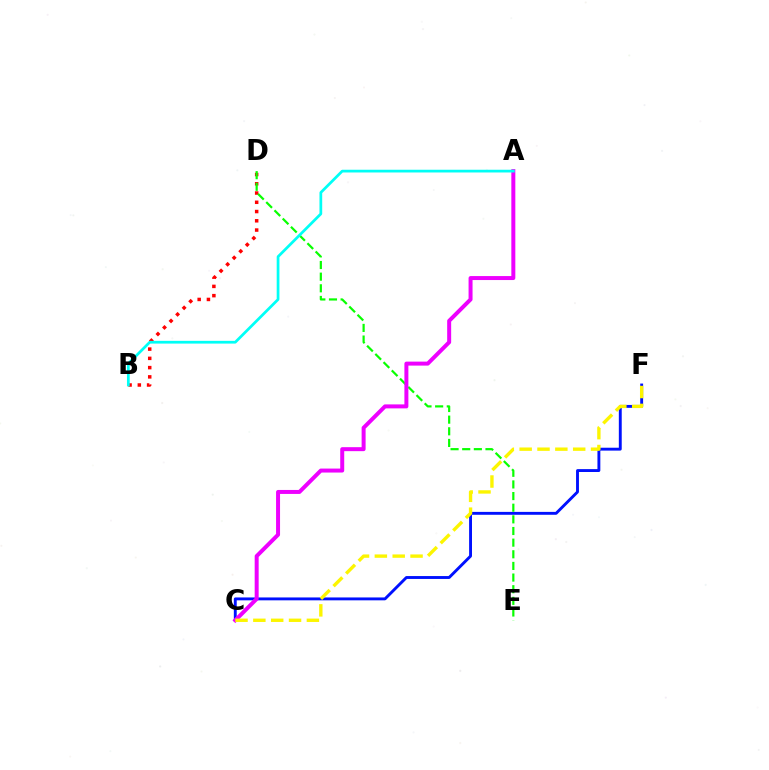{('B', 'D'): [{'color': '#ff0000', 'line_style': 'dotted', 'thickness': 2.51}], ('C', 'F'): [{'color': '#0010ff', 'line_style': 'solid', 'thickness': 2.08}, {'color': '#fcf500', 'line_style': 'dashed', 'thickness': 2.42}], ('D', 'E'): [{'color': '#08ff00', 'line_style': 'dashed', 'thickness': 1.58}], ('A', 'C'): [{'color': '#ee00ff', 'line_style': 'solid', 'thickness': 2.86}], ('A', 'B'): [{'color': '#00fff6', 'line_style': 'solid', 'thickness': 1.97}]}